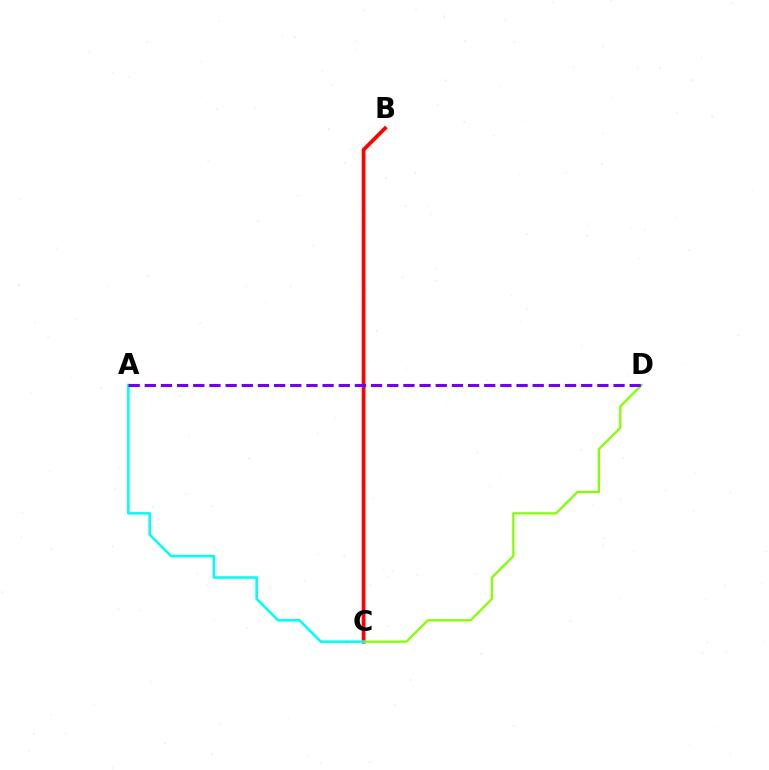{('B', 'C'): [{'color': '#ff0000', 'line_style': 'solid', 'thickness': 2.72}], ('C', 'D'): [{'color': '#84ff00', 'line_style': 'solid', 'thickness': 1.65}], ('A', 'C'): [{'color': '#00fff6', 'line_style': 'solid', 'thickness': 1.84}], ('A', 'D'): [{'color': '#7200ff', 'line_style': 'dashed', 'thickness': 2.2}]}